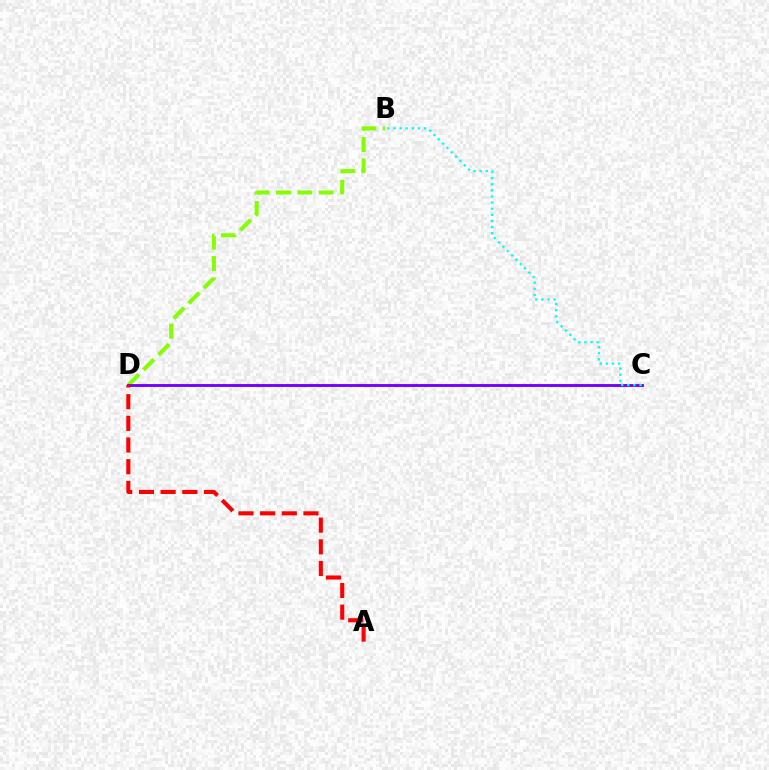{('B', 'D'): [{'color': '#84ff00', 'line_style': 'dashed', 'thickness': 2.9}], ('C', 'D'): [{'color': '#7200ff', 'line_style': 'solid', 'thickness': 2.07}], ('A', 'D'): [{'color': '#ff0000', 'line_style': 'dashed', 'thickness': 2.94}], ('B', 'C'): [{'color': '#00fff6', 'line_style': 'dotted', 'thickness': 1.66}]}